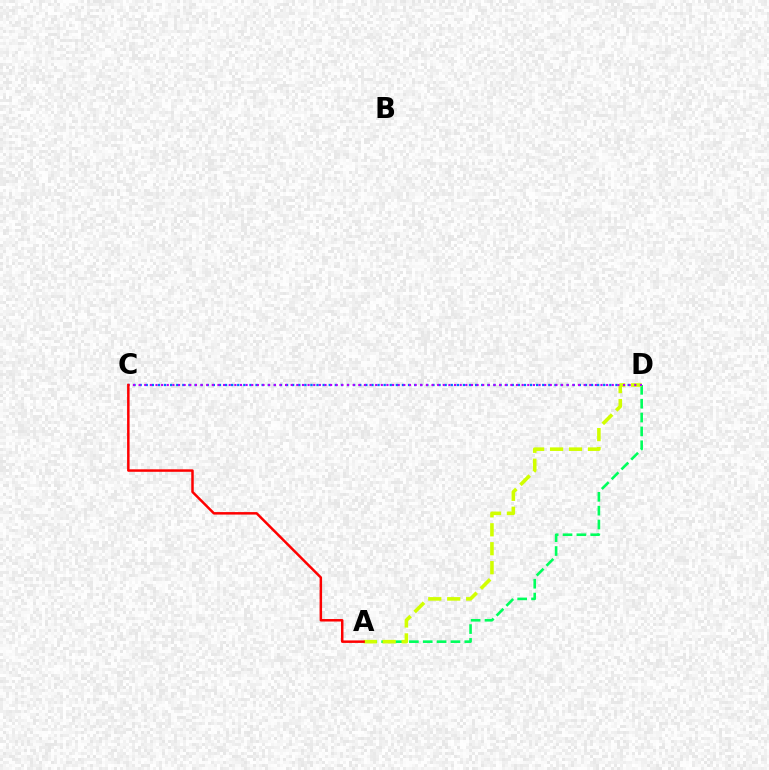{('A', 'D'): [{'color': '#00ff5c', 'line_style': 'dashed', 'thickness': 1.88}, {'color': '#d1ff00', 'line_style': 'dashed', 'thickness': 2.58}], ('C', 'D'): [{'color': '#0074ff', 'line_style': 'dotted', 'thickness': 1.66}, {'color': '#b900ff', 'line_style': 'dotted', 'thickness': 1.53}], ('A', 'C'): [{'color': '#ff0000', 'line_style': 'solid', 'thickness': 1.79}]}